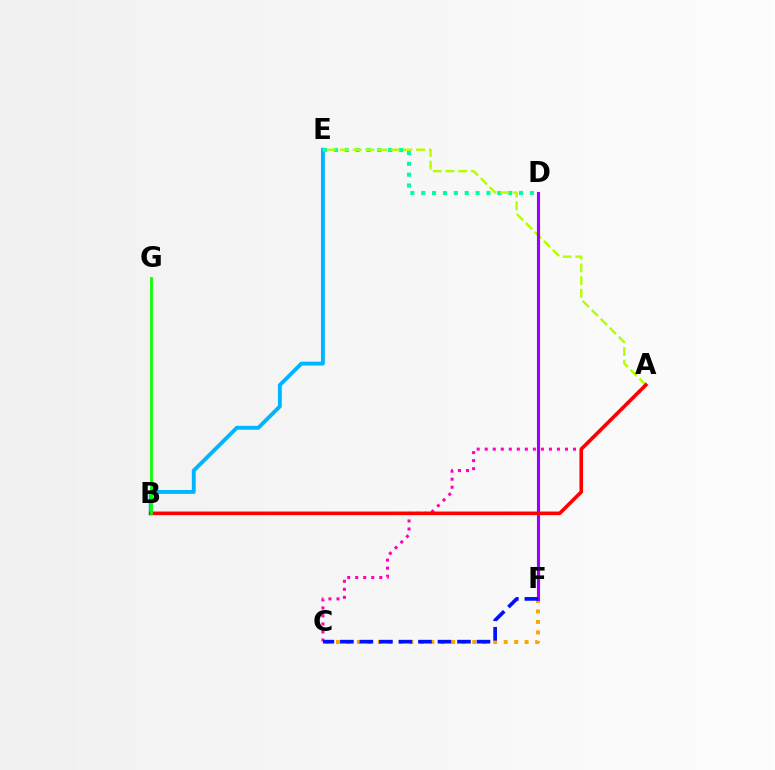{('A', 'C'): [{'color': '#ff00bd', 'line_style': 'dotted', 'thickness': 2.18}], ('B', 'E'): [{'color': '#00b5ff', 'line_style': 'solid', 'thickness': 2.79}], ('D', 'E'): [{'color': '#00ff9d', 'line_style': 'dotted', 'thickness': 2.95}], ('A', 'E'): [{'color': '#b3ff00', 'line_style': 'dashed', 'thickness': 1.72}], ('C', 'F'): [{'color': '#ffa500', 'line_style': 'dotted', 'thickness': 2.85}, {'color': '#0010ff', 'line_style': 'dashed', 'thickness': 2.65}], ('D', 'F'): [{'color': '#9b00ff', 'line_style': 'solid', 'thickness': 2.25}], ('A', 'B'): [{'color': '#ff0000', 'line_style': 'solid', 'thickness': 2.59}], ('B', 'G'): [{'color': '#08ff00', 'line_style': 'solid', 'thickness': 1.98}]}